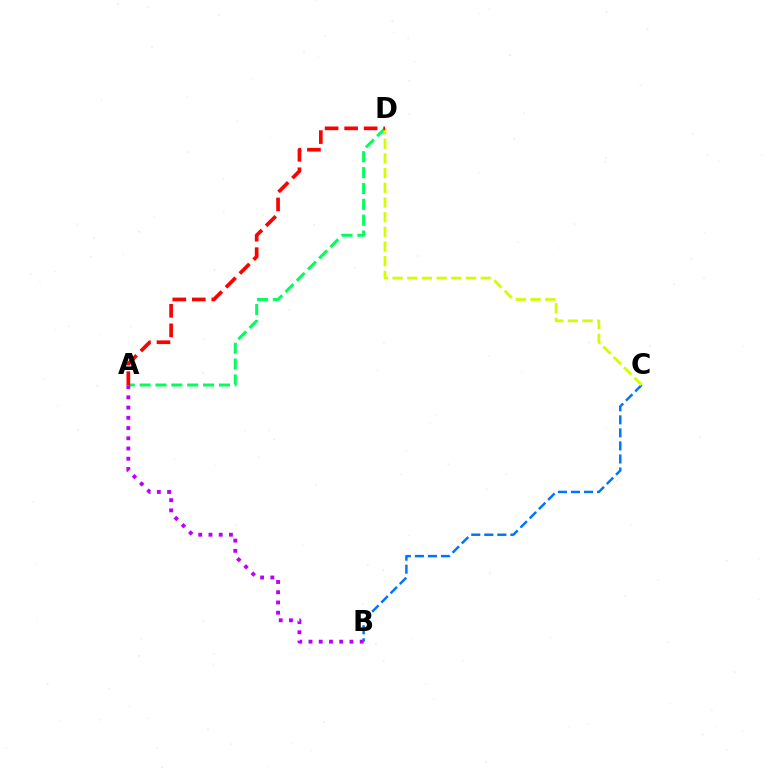{('A', 'D'): [{'color': '#00ff5c', 'line_style': 'dashed', 'thickness': 2.16}, {'color': '#ff0000', 'line_style': 'dashed', 'thickness': 2.65}], ('B', 'C'): [{'color': '#0074ff', 'line_style': 'dashed', 'thickness': 1.77}], ('A', 'B'): [{'color': '#b900ff', 'line_style': 'dotted', 'thickness': 2.78}], ('C', 'D'): [{'color': '#d1ff00', 'line_style': 'dashed', 'thickness': 1.99}]}